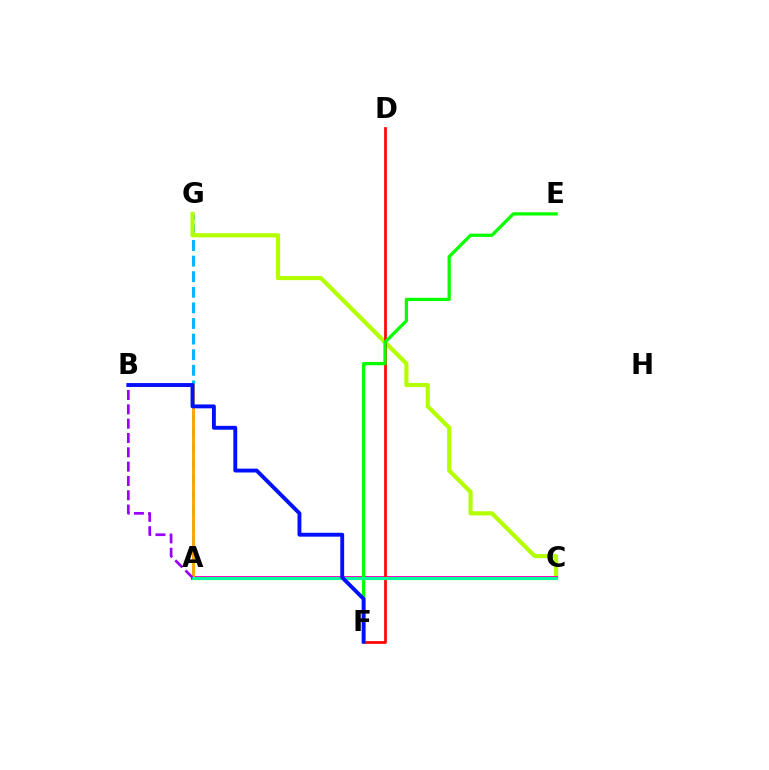{('A', 'G'): [{'color': '#00b5ff', 'line_style': 'dashed', 'thickness': 2.12}], ('C', 'G'): [{'color': '#b3ff00', 'line_style': 'solid', 'thickness': 2.99}], ('A', 'C'): [{'color': '#ff00bd', 'line_style': 'solid', 'thickness': 2.89}, {'color': '#00ff9d', 'line_style': 'solid', 'thickness': 2.28}], ('D', 'F'): [{'color': '#ff0000', 'line_style': 'solid', 'thickness': 1.94}], ('A', 'B'): [{'color': '#ffa500', 'line_style': 'solid', 'thickness': 2.07}, {'color': '#9b00ff', 'line_style': 'dashed', 'thickness': 1.95}], ('E', 'F'): [{'color': '#08ff00', 'line_style': 'solid', 'thickness': 2.35}], ('B', 'F'): [{'color': '#0010ff', 'line_style': 'solid', 'thickness': 2.79}]}